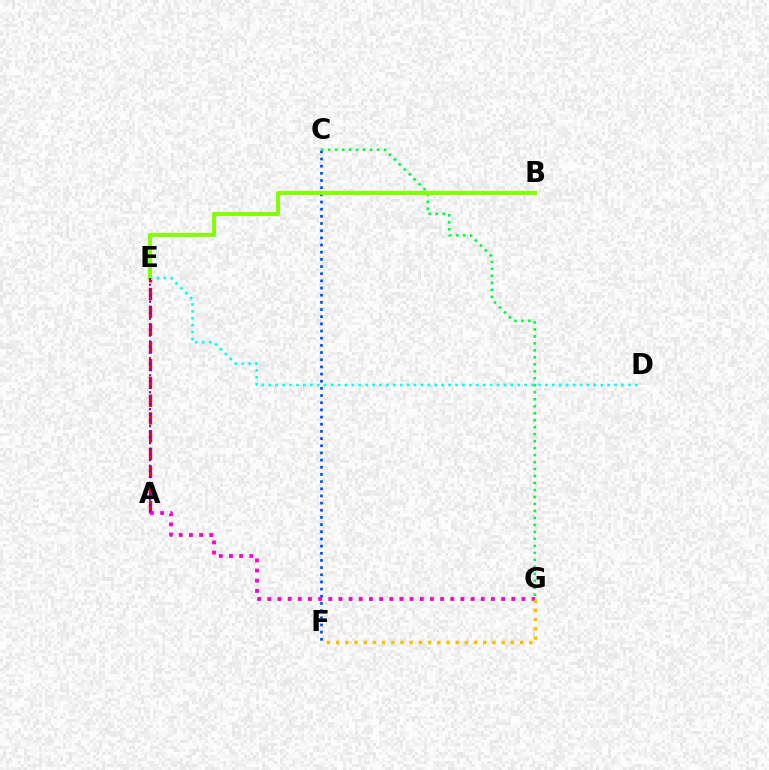{('A', 'E'): [{'color': '#ff0000', 'line_style': 'dashed', 'thickness': 2.41}, {'color': '#7200ff', 'line_style': 'dotted', 'thickness': 1.54}], ('C', 'F'): [{'color': '#004bff', 'line_style': 'dotted', 'thickness': 1.95}], ('C', 'G'): [{'color': '#00ff39', 'line_style': 'dotted', 'thickness': 1.9}], ('D', 'E'): [{'color': '#00fff6', 'line_style': 'dotted', 'thickness': 1.88}], ('A', 'G'): [{'color': '#ff00cf', 'line_style': 'dotted', 'thickness': 2.76}], ('B', 'E'): [{'color': '#84ff00', 'line_style': 'solid', 'thickness': 2.91}], ('F', 'G'): [{'color': '#ffbd00', 'line_style': 'dotted', 'thickness': 2.5}]}